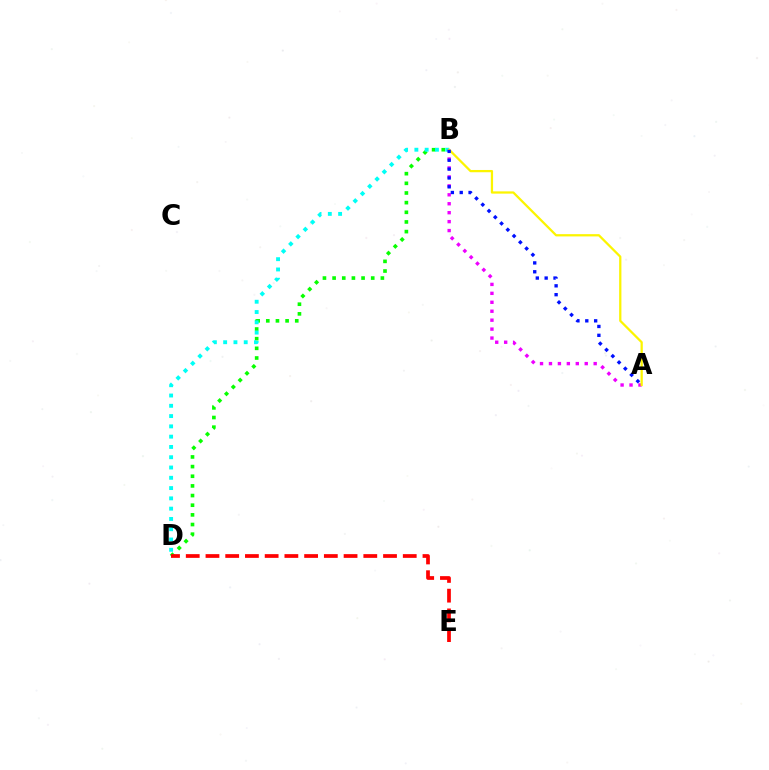{('B', 'D'): [{'color': '#08ff00', 'line_style': 'dotted', 'thickness': 2.62}, {'color': '#00fff6', 'line_style': 'dotted', 'thickness': 2.79}], ('D', 'E'): [{'color': '#ff0000', 'line_style': 'dashed', 'thickness': 2.68}], ('A', 'B'): [{'color': '#ee00ff', 'line_style': 'dotted', 'thickness': 2.43}, {'color': '#fcf500', 'line_style': 'solid', 'thickness': 1.63}, {'color': '#0010ff', 'line_style': 'dotted', 'thickness': 2.41}]}